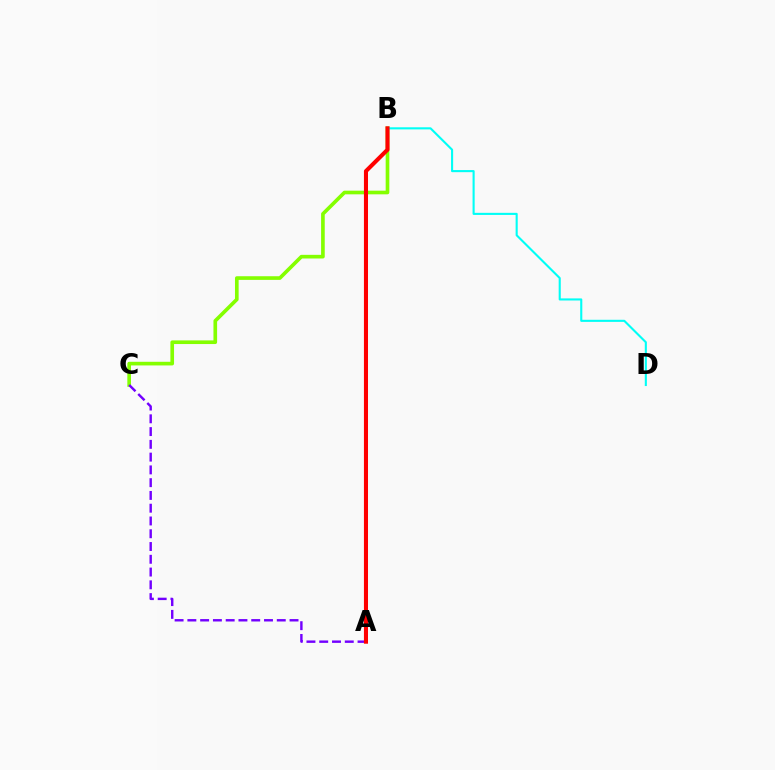{('B', 'C'): [{'color': '#84ff00', 'line_style': 'solid', 'thickness': 2.63}], ('A', 'C'): [{'color': '#7200ff', 'line_style': 'dashed', 'thickness': 1.73}], ('B', 'D'): [{'color': '#00fff6', 'line_style': 'solid', 'thickness': 1.51}], ('A', 'B'): [{'color': '#ff0000', 'line_style': 'solid', 'thickness': 2.93}]}